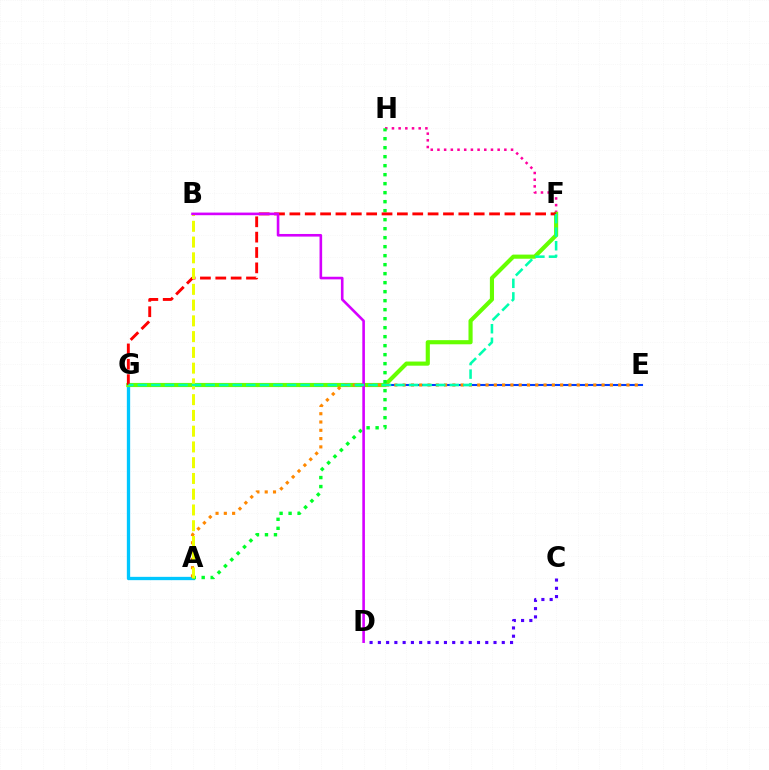{('F', 'H'): [{'color': '#ff00a0', 'line_style': 'dotted', 'thickness': 1.82}], ('A', 'G'): [{'color': '#00c7ff', 'line_style': 'solid', 'thickness': 2.38}], ('E', 'G'): [{'color': '#003fff', 'line_style': 'solid', 'thickness': 1.5}], ('F', 'G'): [{'color': '#66ff00', 'line_style': 'solid', 'thickness': 2.98}, {'color': '#ff0000', 'line_style': 'dashed', 'thickness': 2.09}, {'color': '#00ffaf', 'line_style': 'dashed', 'thickness': 1.84}], ('A', 'H'): [{'color': '#00ff27', 'line_style': 'dotted', 'thickness': 2.45}], ('A', 'E'): [{'color': '#ff8800', 'line_style': 'dotted', 'thickness': 2.25}], ('A', 'B'): [{'color': '#eeff00', 'line_style': 'dashed', 'thickness': 2.14}], ('B', 'D'): [{'color': '#d600ff', 'line_style': 'solid', 'thickness': 1.88}], ('C', 'D'): [{'color': '#4f00ff', 'line_style': 'dotted', 'thickness': 2.24}]}